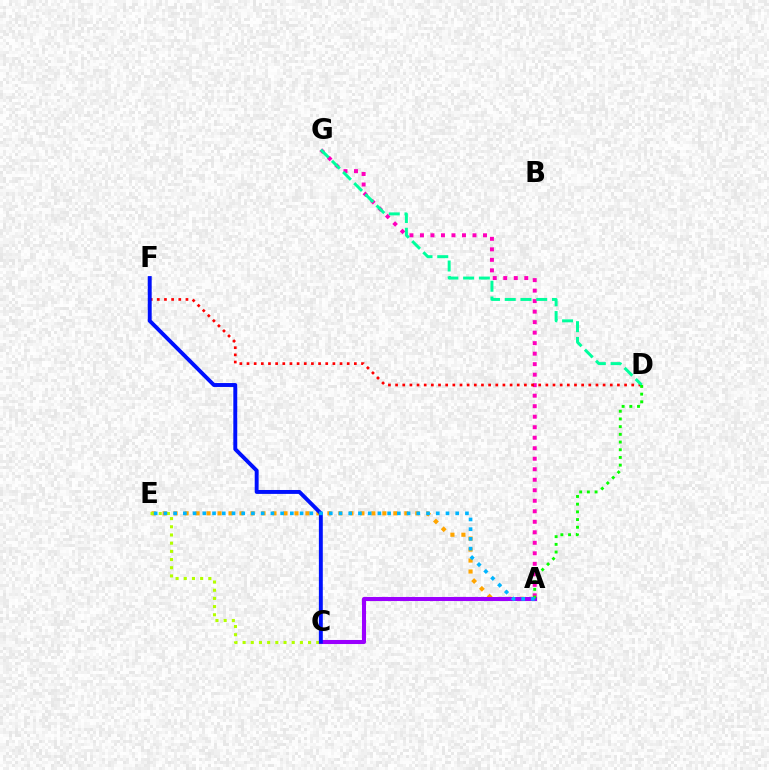{('A', 'E'): [{'color': '#ffa500', 'line_style': 'dotted', 'thickness': 2.99}, {'color': '#00b5ff', 'line_style': 'dotted', 'thickness': 2.64}], ('C', 'E'): [{'color': '#b3ff00', 'line_style': 'dotted', 'thickness': 2.22}], ('A', 'G'): [{'color': '#ff00bd', 'line_style': 'dotted', 'thickness': 2.85}], ('D', 'F'): [{'color': '#ff0000', 'line_style': 'dotted', 'thickness': 1.94}], ('D', 'G'): [{'color': '#00ff9d', 'line_style': 'dashed', 'thickness': 2.14}], ('A', 'C'): [{'color': '#9b00ff', 'line_style': 'solid', 'thickness': 2.92}], ('C', 'F'): [{'color': '#0010ff', 'line_style': 'solid', 'thickness': 2.82}], ('A', 'D'): [{'color': '#08ff00', 'line_style': 'dotted', 'thickness': 2.09}]}